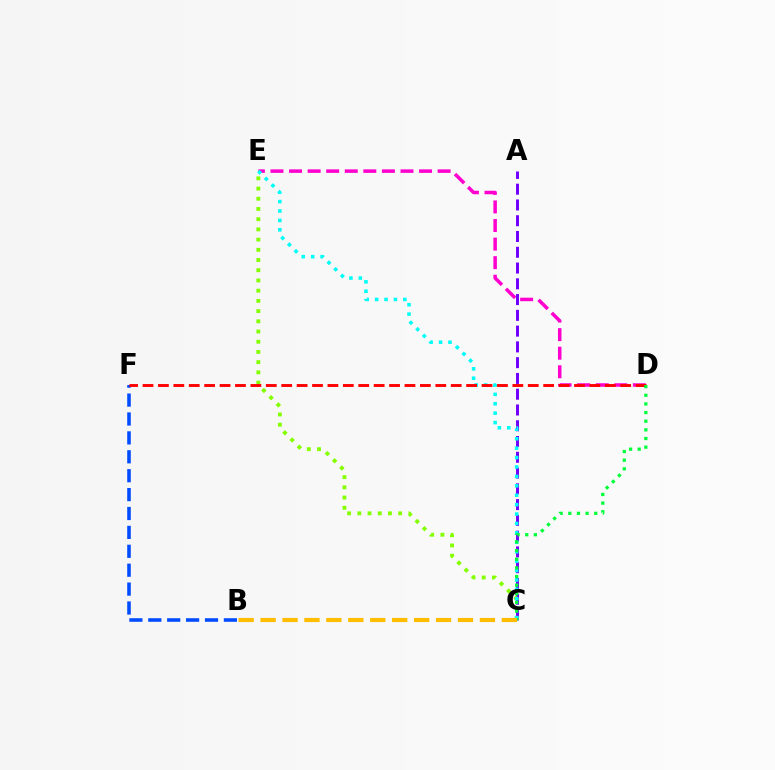{('B', 'F'): [{'color': '#004bff', 'line_style': 'dashed', 'thickness': 2.57}], ('A', 'C'): [{'color': '#7200ff', 'line_style': 'dashed', 'thickness': 2.14}], ('D', 'E'): [{'color': '#ff00cf', 'line_style': 'dashed', 'thickness': 2.52}], ('C', 'E'): [{'color': '#84ff00', 'line_style': 'dotted', 'thickness': 2.77}, {'color': '#00fff6', 'line_style': 'dotted', 'thickness': 2.56}], ('D', 'F'): [{'color': '#ff0000', 'line_style': 'dashed', 'thickness': 2.09}], ('C', 'D'): [{'color': '#00ff39', 'line_style': 'dotted', 'thickness': 2.35}], ('B', 'C'): [{'color': '#ffbd00', 'line_style': 'dashed', 'thickness': 2.98}]}